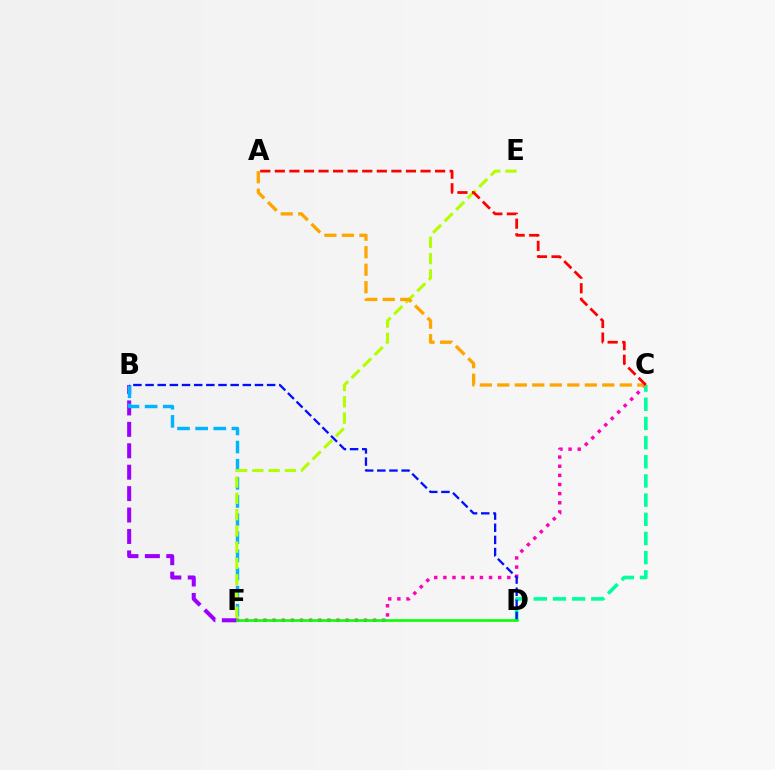{('B', 'F'): [{'color': '#9b00ff', 'line_style': 'dashed', 'thickness': 2.91}, {'color': '#00b5ff', 'line_style': 'dashed', 'thickness': 2.46}], ('C', 'F'): [{'color': '#ff00bd', 'line_style': 'dotted', 'thickness': 2.48}], ('E', 'F'): [{'color': '#b3ff00', 'line_style': 'dashed', 'thickness': 2.21}], ('C', 'D'): [{'color': '#00ff9d', 'line_style': 'dashed', 'thickness': 2.6}], ('B', 'D'): [{'color': '#0010ff', 'line_style': 'dashed', 'thickness': 1.65}], ('A', 'C'): [{'color': '#ffa500', 'line_style': 'dashed', 'thickness': 2.38}, {'color': '#ff0000', 'line_style': 'dashed', 'thickness': 1.98}], ('D', 'F'): [{'color': '#08ff00', 'line_style': 'solid', 'thickness': 1.88}]}